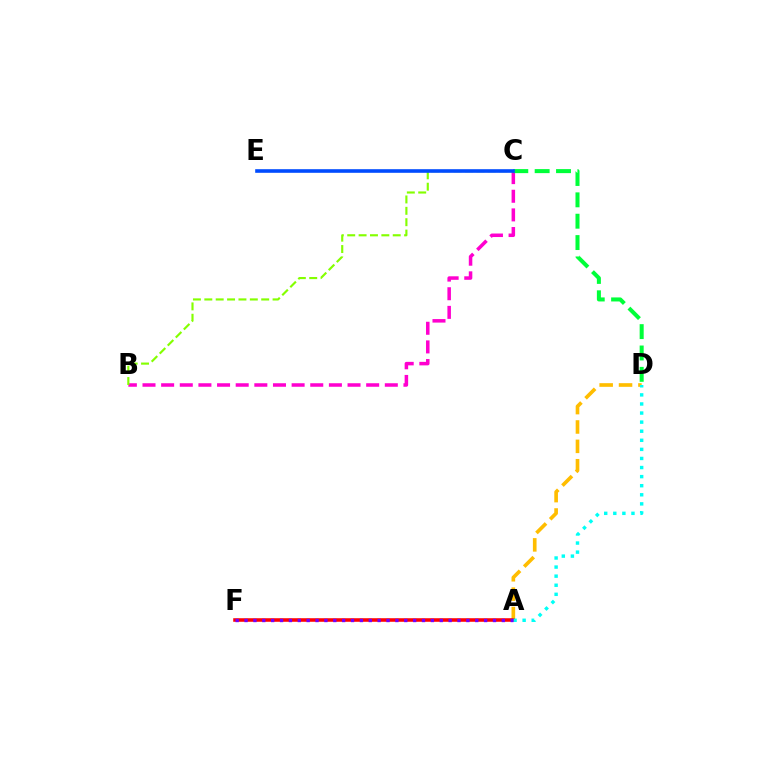{('B', 'C'): [{'color': '#ff00cf', 'line_style': 'dashed', 'thickness': 2.53}, {'color': '#84ff00', 'line_style': 'dashed', 'thickness': 1.55}], ('A', 'D'): [{'color': '#ffbd00', 'line_style': 'dashed', 'thickness': 2.63}, {'color': '#00fff6', 'line_style': 'dotted', 'thickness': 2.47}], ('A', 'F'): [{'color': '#ff0000', 'line_style': 'solid', 'thickness': 2.56}, {'color': '#7200ff', 'line_style': 'dotted', 'thickness': 2.41}], ('C', 'D'): [{'color': '#00ff39', 'line_style': 'dashed', 'thickness': 2.9}], ('C', 'E'): [{'color': '#004bff', 'line_style': 'solid', 'thickness': 2.6}]}